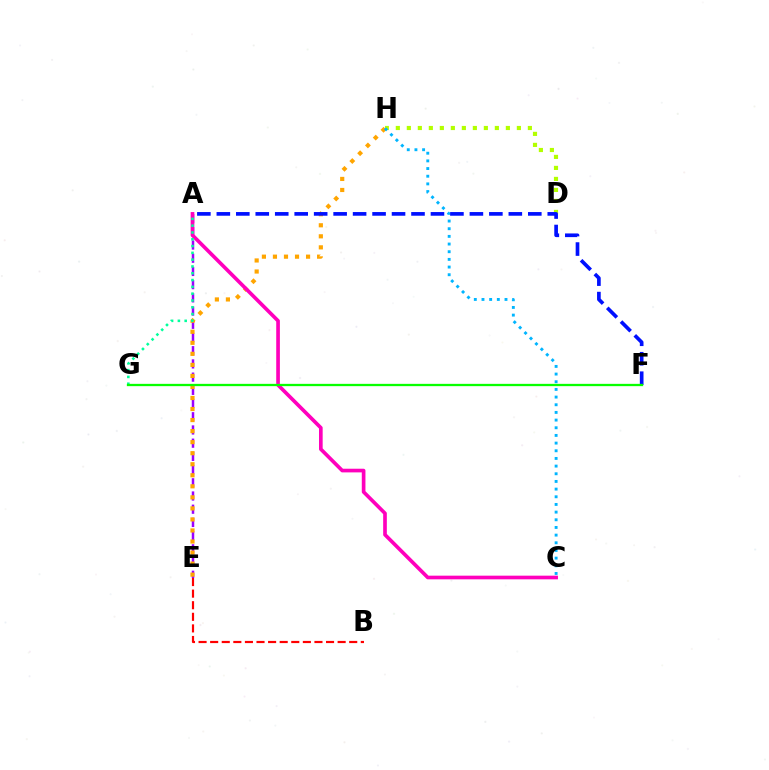{('A', 'E'): [{'color': '#9b00ff', 'line_style': 'dashed', 'thickness': 1.79}], ('E', 'H'): [{'color': '#ffa500', 'line_style': 'dotted', 'thickness': 3.0}], ('B', 'E'): [{'color': '#ff0000', 'line_style': 'dashed', 'thickness': 1.57}], ('A', 'C'): [{'color': '#ff00bd', 'line_style': 'solid', 'thickness': 2.64}], ('D', 'H'): [{'color': '#b3ff00', 'line_style': 'dotted', 'thickness': 2.99}], ('C', 'H'): [{'color': '#00b5ff', 'line_style': 'dotted', 'thickness': 2.08}], ('A', 'F'): [{'color': '#0010ff', 'line_style': 'dashed', 'thickness': 2.64}], ('A', 'G'): [{'color': '#00ff9d', 'line_style': 'dotted', 'thickness': 1.85}], ('F', 'G'): [{'color': '#08ff00', 'line_style': 'solid', 'thickness': 1.65}]}